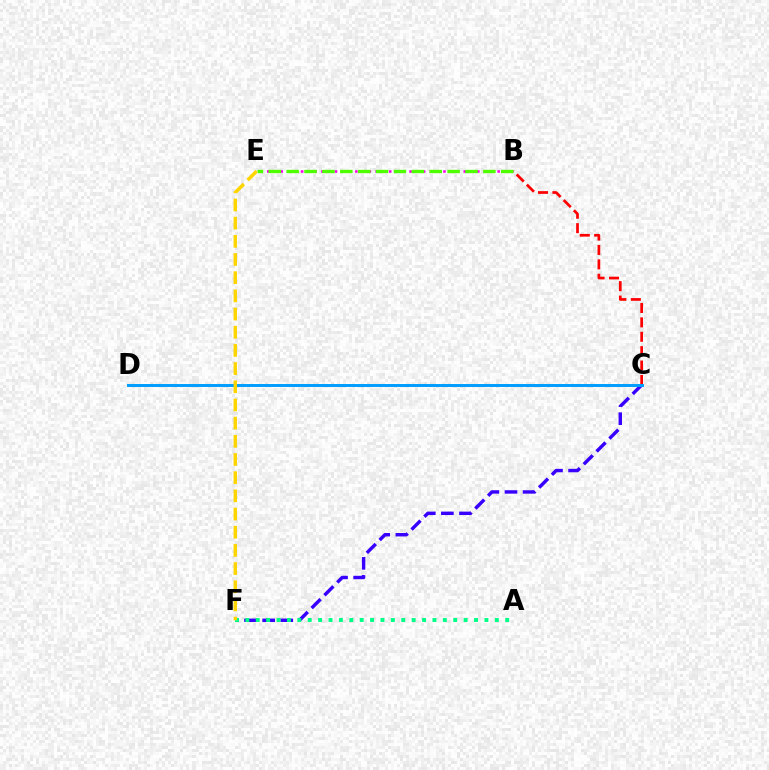{('B', 'C'): [{'color': '#ff0000', 'line_style': 'dashed', 'thickness': 1.96}], ('C', 'F'): [{'color': '#3700ff', 'line_style': 'dashed', 'thickness': 2.46}], ('C', 'D'): [{'color': '#009eff', 'line_style': 'solid', 'thickness': 2.12}], ('B', 'E'): [{'color': '#ff00ed', 'line_style': 'dotted', 'thickness': 1.84}, {'color': '#4fff00', 'line_style': 'dashed', 'thickness': 2.43}], ('A', 'F'): [{'color': '#00ff86', 'line_style': 'dotted', 'thickness': 2.82}], ('E', 'F'): [{'color': '#ffd500', 'line_style': 'dashed', 'thickness': 2.47}]}